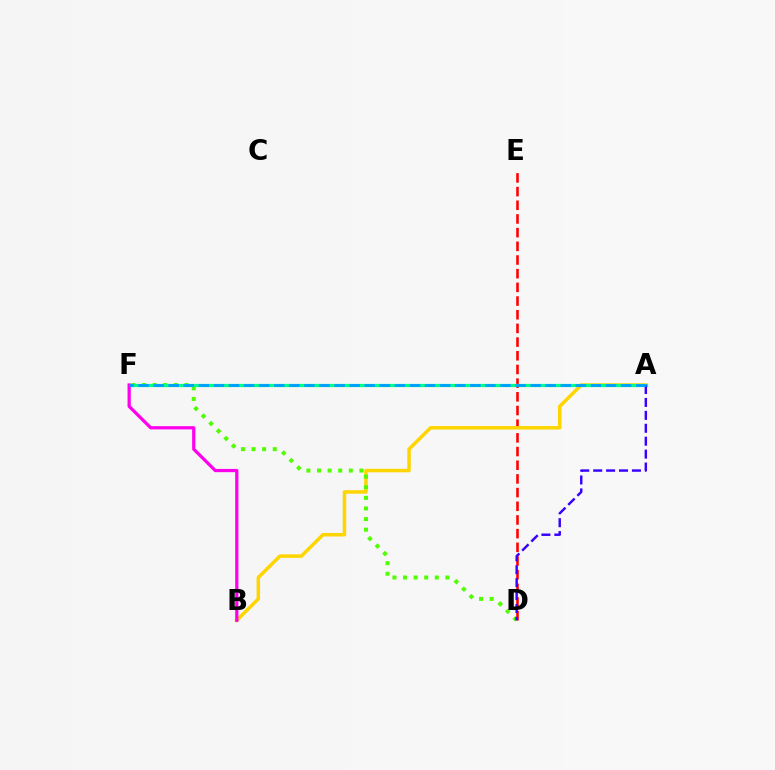{('D', 'E'): [{'color': '#ff0000', 'line_style': 'dashed', 'thickness': 1.86}], ('A', 'B'): [{'color': '#ffd500', 'line_style': 'solid', 'thickness': 2.51}], ('D', 'F'): [{'color': '#4fff00', 'line_style': 'dotted', 'thickness': 2.88}], ('A', 'F'): [{'color': '#00ff86', 'line_style': 'solid', 'thickness': 2.32}, {'color': '#009eff', 'line_style': 'dashed', 'thickness': 2.05}], ('B', 'F'): [{'color': '#ff00ed', 'line_style': 'solid', 'thickness': 2.33}], ('A', 'D'): [{'color': '#3700ff', 'line_style': 'dashed', 'thickness': 1.76}]}